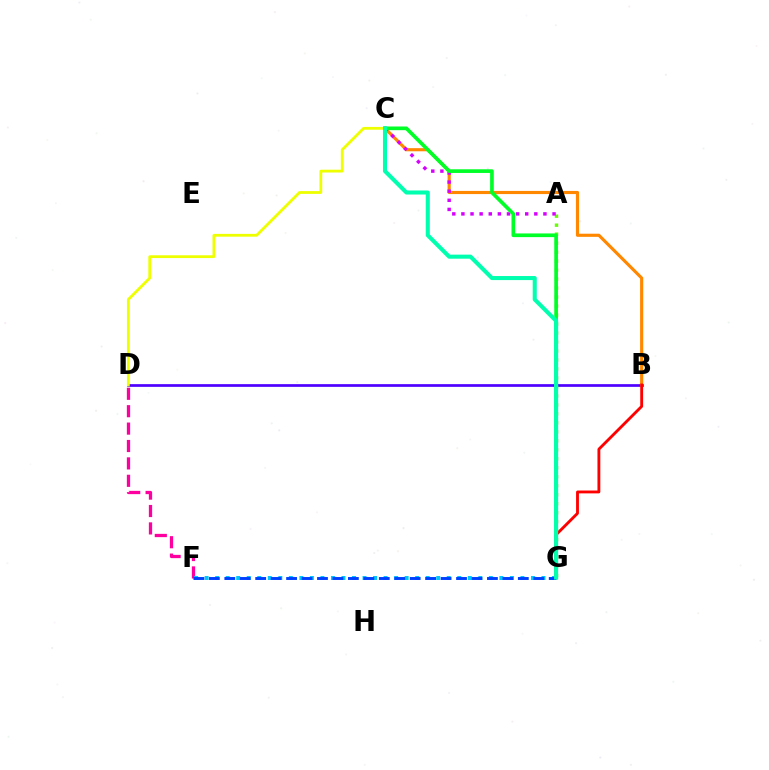{('B', 'D'): [{'color': '#4f00ff', 'line_style': 'solid', 'thickness': 1.95}], ('B', 'C'): [{'color': '#ff8800', 'line_style': 'solid', 'thickness': 2.26}], ('D', 'F'): [{'color': '#ff00a0', 'line_style': 'dashed', 'thickness': 2.36}], ('A', 'G'): [{'color': '#66ff00', 'line_style': 'dotted', 'thickness': 2.44}], ('A', 'C'): [{'color': '#d600ff', 'line_style': 'dotted', 'thickness': 2.48}], ('C', 'G'): [{'color': '#00ff27', 'line_style': 'solid', 'thickness': 2.65}, {'color': '#00ffaf', 'line_style': 'solid', 'thickness': 2.92}], ('C', 'D'): [{'color': '#eeff00', 'line_style': 'solid', 'thickness': 2.01}], ('F', 'G'): [{'color': '#00c7ff', 'line_style': 'dotted', 'thickness': 2.86}, {'color': '#003fff', 'line_style': 'dashed', 'thickness': 2.1}], ('B', 'G'): [{'color': '#ff0000', 'line_style': 'solid', 'thickness': 2.05}]}